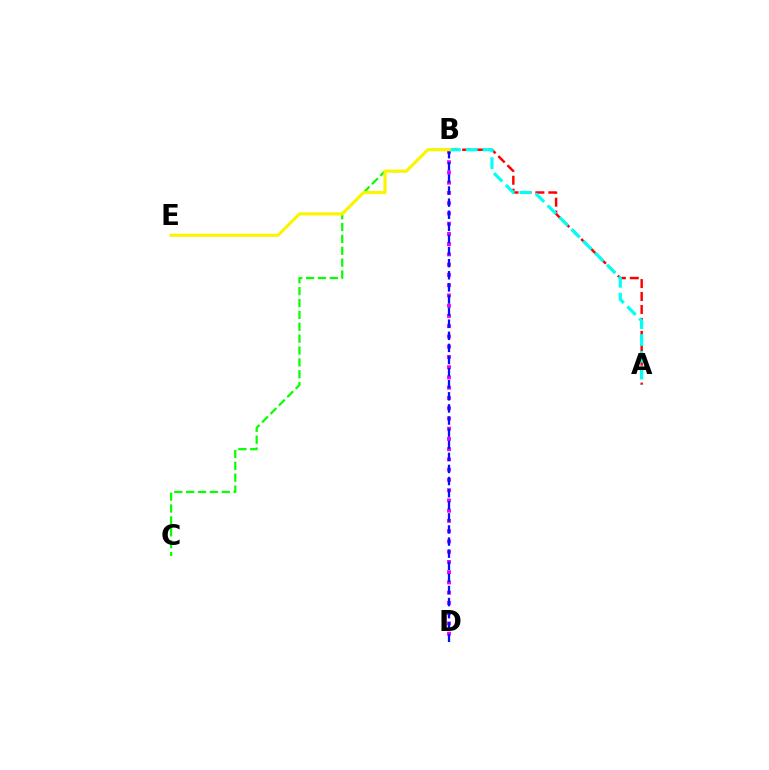{('B', 'D'): [{'color': '#ee00ff', 'line_style': 'dotted', 'thickness': 2.78}, {'color': '#0010ff', 'line_style': 'dashed', 'thickness': 1.64}], ('A', 'B'): [{'color': '#ff0000', 'line_style': 'dashed', 'thickness': 1.76}, {'color': '#00fff6', 'line_style': 'dashed', 'thickness': 2.28}], ('B', 'C'): [{'color': '#08ff00', 'line_style': 'dashed', 'thickness': 1.61}], ('B', 'E'): [{'color': '#fcf500', 'line_style': 'solid', 'thickness': 2.26}]}